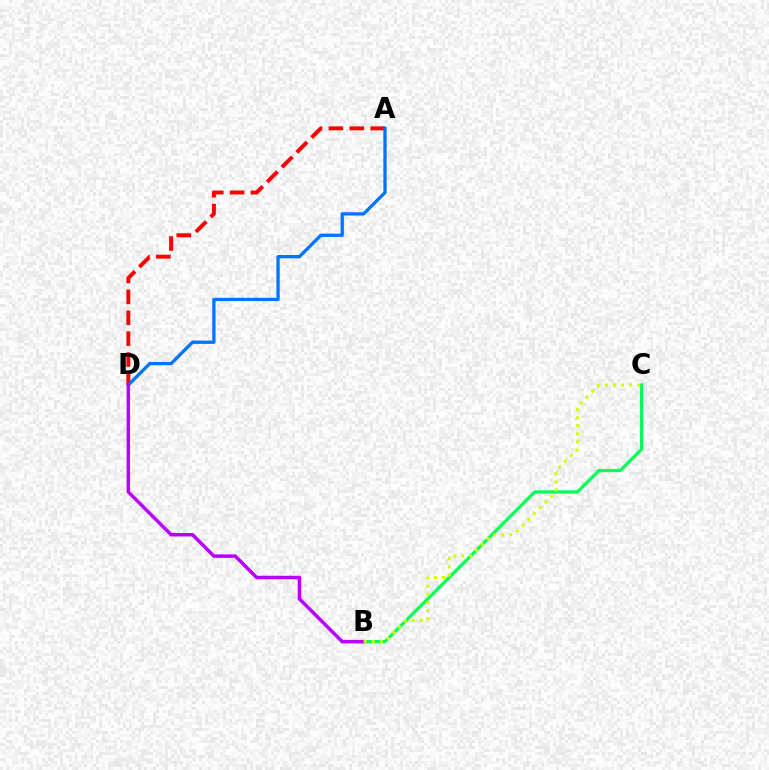{('A', 'D'): [{'color': '#ff0000', 'line_style': 'dashed', 'thickness': 2.84}, {'color': '#0074ff', 'line_style': 'solid', 'thickness': 2.37}], ('B', 'C'): [{'color': '#00ff5c', 'line_style': 'solid', 'thickness': 2.37}, {'color': '#d1ff00', 'line_style': 'dotted', 'thickness': 2.21}], ('B', 'D'): [{'color': '#b900ff', 'line_style': 'solid', 'thickness': 2.5}]}